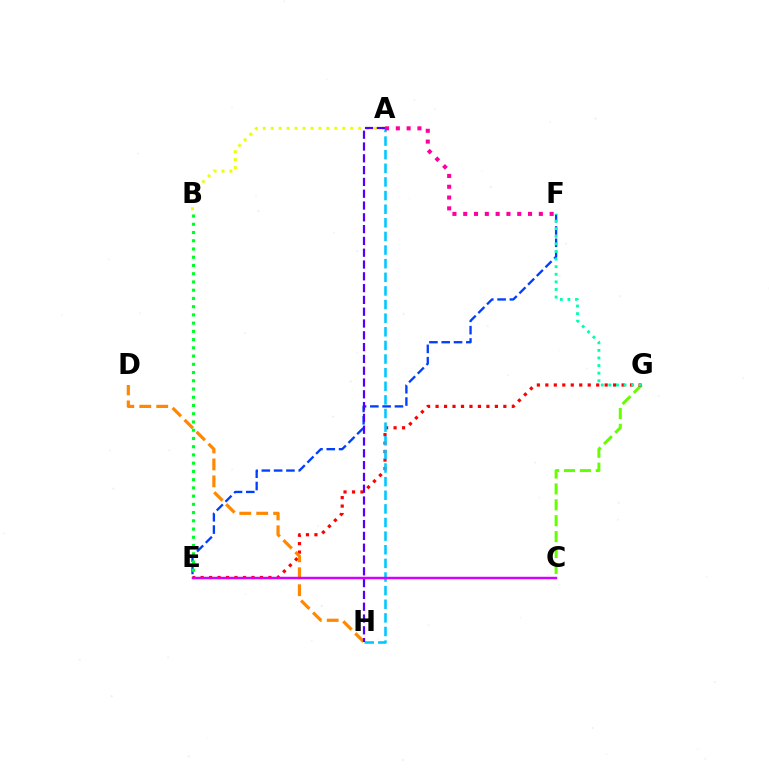{('E', 'F'): [{'color': '#003fff', 'line_style': 'dashed', 'thickness': 1.67}], ('C', 'G'): [{'color': '#66ff00', 'line_style': 'dashed', 'thickness': 2.16}], ('E', 'G'): [{'color': '#ff0000', 'line_style': 'dotted', 'thickness': 2.3}], ('A', 'H'): [{'color': '#00c7ff', 'line_style': 'dashed', 'thickness': 1.85}, {'color': '#4f00ff', 'line_style': 'dashed', 'thickness': 1.6}], ('A', 'F'): [{'color': '#ff00a0', 'line_style': 'dotted', 'thickness': 2.93}], ('A', 'B'): [{'color': '#eeff00', 'line_style': 'dotted', 'thickness': 2.16}], ('D', 'H'): [{'color': '#ff8800', 'line_style': 'dashed', 'thickness': 2.3}], ('B', 'E'): [{'color': '#00ff27', 'line_style': 'dotted', 'thickness': 2.24}], ('F', 'G'): [{'color': '#00ffaf', 'line_style': 'dotted', 'thickness': 2.06}], ('C', 'E'): [{'color': '#d600ff', 'line_style': 'solid', 'thickness': 1.78}]}